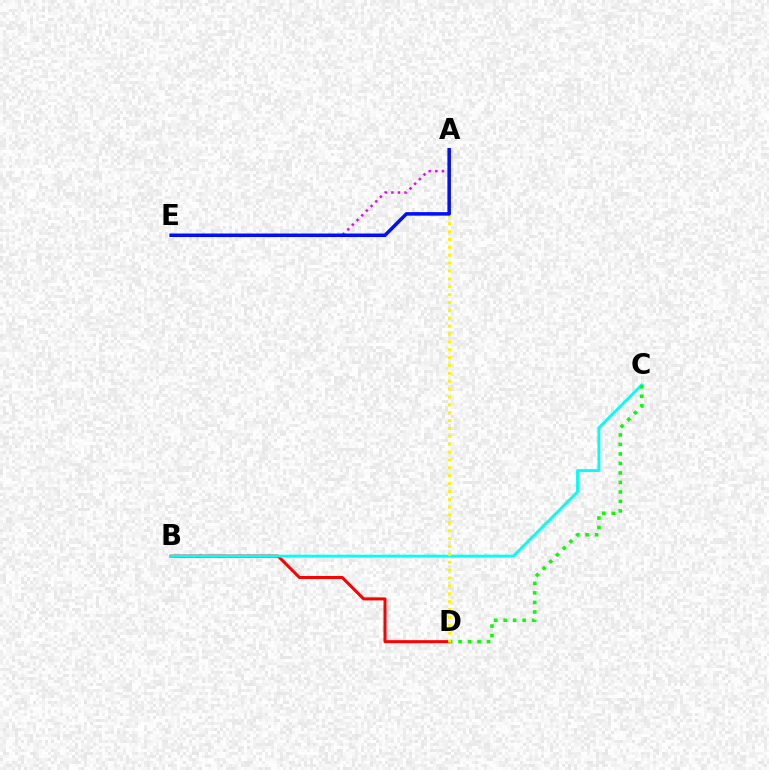{('B', 'D'): [{'color': '#ff0000', 'line_style': 'solid', 'thickness': 2.17}], ('B', 'C'): [{'color': '#00fff6', 'line_style': 'solid', 'thickness': 2.04}], ('C', 'D'): [{'color': '#08ff00', 'line_style': 'dotted', 'thickness': 2.58}], ('A', 'D'): [{'color': '#fcf500', 'line_style': 'dotted', 'thickness': 2.14}], ('A', 'E'): [{'color': '#ee00ff', 'line_style': 'dotted', 'thickness': 1.79}, {'color': '#0010ff', 'line_style': 'solid', 'thickness': 2.54}]}